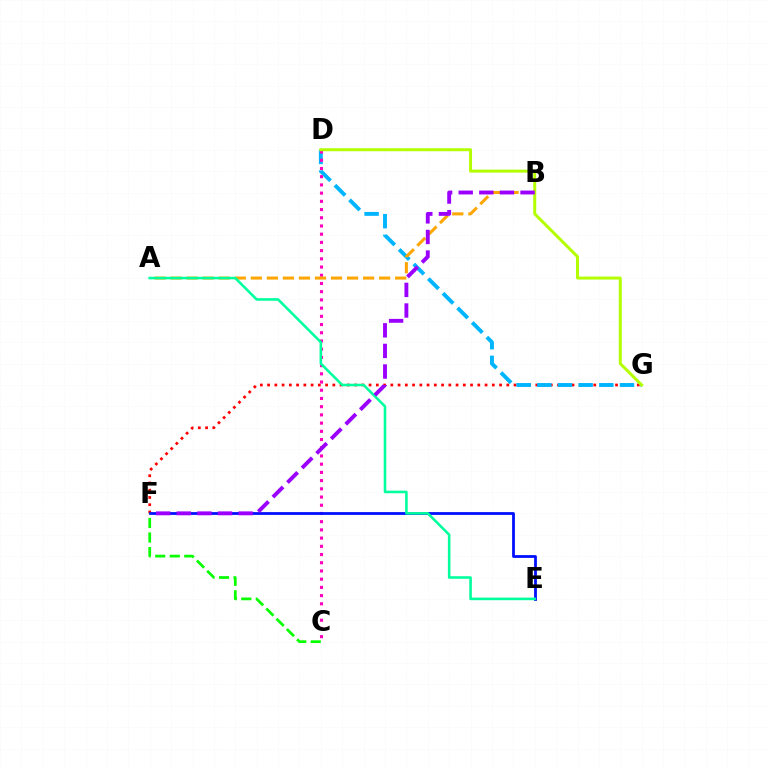{('F', 'G'): [{'color': '#ff0000', 'line_style': 'dotted', 'thickness': 1.97}], ('D', 'G'): [{'color': '#00b5ff', 'line_style': 'dashed', 'thickness': 2.81}, {'color': '#b3ff00', 'line_style': 'solid', 'thickness': 2.14}], ('C', 'D'): [{'color': '#ff00bd', 'line_style': 'dotted', 'thickness': 2.23}], ('A', 'B'): [{'color': '#ffa500', 'line_style': 'dashed', 'thickness': 2.18}], ('E', 'F'): [{'color': '#0010ff', 'line_style': 'solid', 'thickness': 2.01}], ('A', 'E'): [{'color': '#00ff9d', 'line_style': 'solid', 'thickness': 1.86}], ('B', 'F'): [{'color': '#9b00ff', 'line_style': 'dashed', 'thickness': 2.8}], ('C', 'F'): [{'color': '#08ff00', 'line_style': 'dashed', 'thickness': 1.97}]}